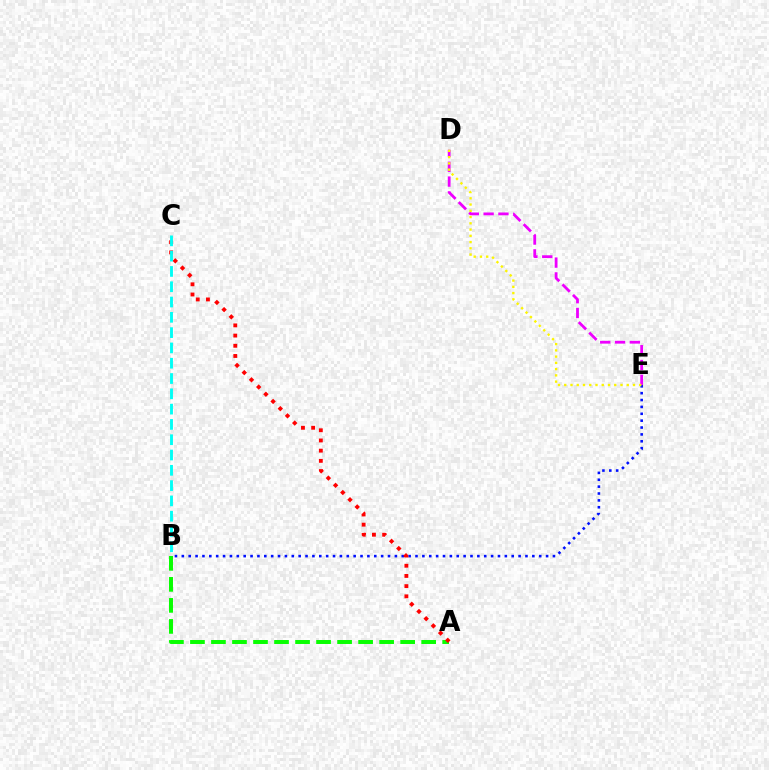{('A', 'B'): [{'color': '#08ff00', 'line_style': 'dashed', 'thickness': 2.86}], ('B', 'E'): [{'color': '#0010ff', 'line_style': 'dotted', 'thickness': 1.87}], ('A', 'C'): [{'color': '#ff0000', 'line_style': 'dotted', 'thickness': 2.77}], ('D', 'E'): [{'color': '#ee00ff', 'line_style': 'dashed', 'thickness': 2.01}, {'color': '#fcf500', 'line_style': 'dotted', 'thickness': 1.7}], ('B', 'C'): [{'color': '#00fff6', 'line_style': 'dashed', 'thickness': 2.08}]}